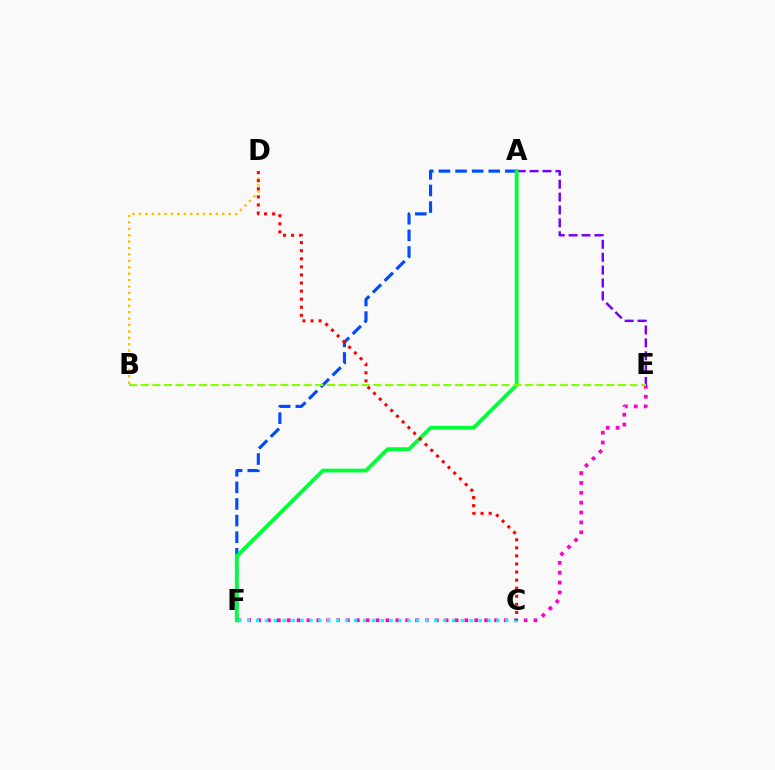{('A', 'E'): [{'color': '#7200ff', 'line_style': 'dashed', 'thickness': 1.75}], ('E', 'F'): [{'color': '#ff00cf', 'line_style': 'dotted', 'thickness': 2.68}], ('C', 'F'): [{'color': '#00fff6', 'line_style': 'dotted', 'thickness': 2.42}], ('B', 'D'): [{'color': '#ffbd00', 'line_style': 'dotted', 'thickness': 1.74}], ('A', 'F'): [{'color': '#004bff', 'line_style': 'dashed', 'thickness': 2.26}, {'color': '#00ff39', 'line_style': 'solid', 'thickness': 2.74}], ('C', 'D'): [{'color': '#ff0000', 'line_style': 'dotted', 'thickness': 2.19}], ('B', 'E'): [{'color': '#84ff00', 'line_style': 'dashed', 'thickness': 1.58}]}